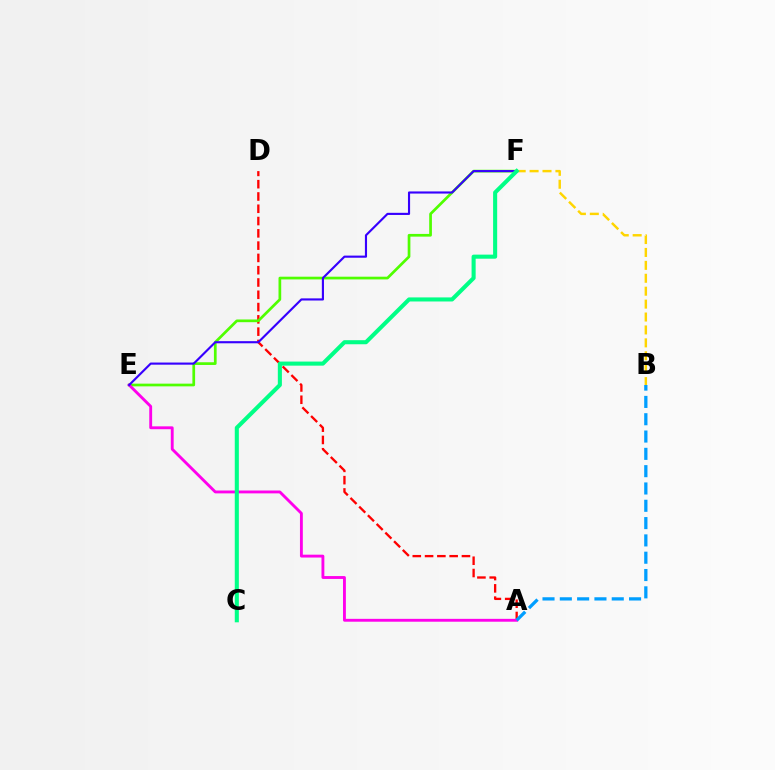{('A', 'D'): [{'color': '#ff0000', 'line_style': 'dashed', 'thickness': 1.67}], ('E', 'F'): [{'color': '#4fff00', 'line_style': 'solid', 'thickness': 1.95}, {'color': '#3700ff', 'line_style': 'solid', 'thickness': 1.54}], ('B', 'F'): [{'color': '#ffd500', 'line_style': 'dashed', 'thickness': 1.75}], ('A', 'E'): [{'color': '#ff00ed', 'line_style': 'solid', 'thickness': 2.06}], ('A', 'B'): [{'color': '#009eff', 'line_style': 'dashed', 'thickness': 2.35}], ('C', 'F'): [{'color': '#00ff86', 'line_style': 'solid', 'thickness': 2.93}]}